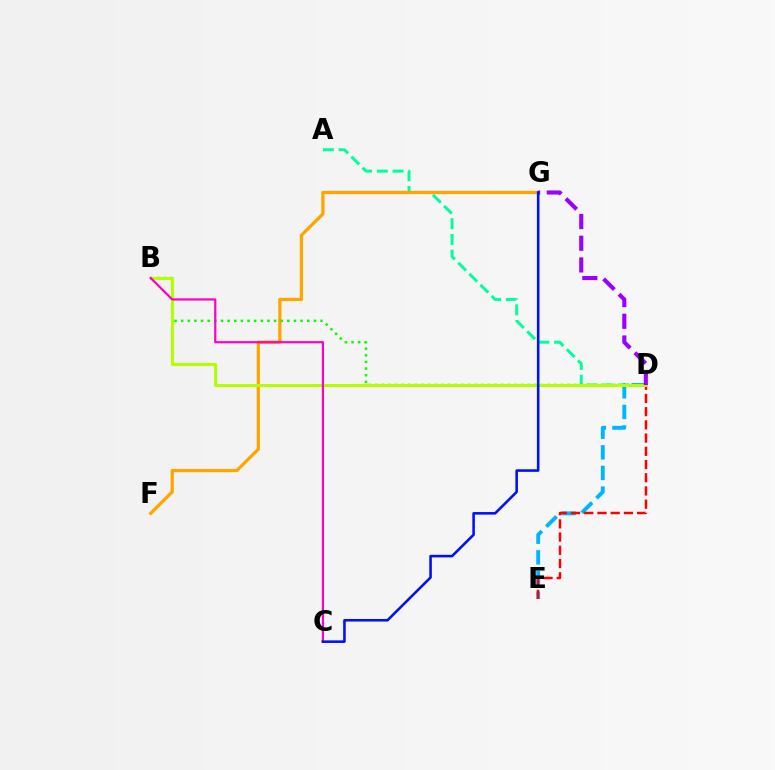{('A', 'D'): [{'color': '#00ff9d', 'line_style': 'dashed', 'thickness': 2.13}], ('F', 'G'): [{'color': '#ffa500', 'line_style': 'solid', 'thickness': 2.34}], ('D', 'E'): [{'color': '#00b5ff', 'line_style': 'dashed', 'thickness': 2.8}, {'color': '#ff0000', 'line_style': 'dashed', 'thickness': 1.8}], ('B', 'D'): [{'color': '#08ff00', 'line_style': 'dotted', 'thickness': 1.8}, {'color': '#b3ff00', 'line_style': 'solid', 'thickness': 2.22}], ('B', 'C'): [{'color': '#ff00bd', 'line_style': 'solid', 'thickness': 1.57}], ('D', 'G'): [{'color': '#9b00ff', 'line_style': 'dashed', 'thickness': 2.95}], ('C', 'G'): [{'color': '#0010ff', 'line_style': 'solid', 'thickness': 1.86}]}